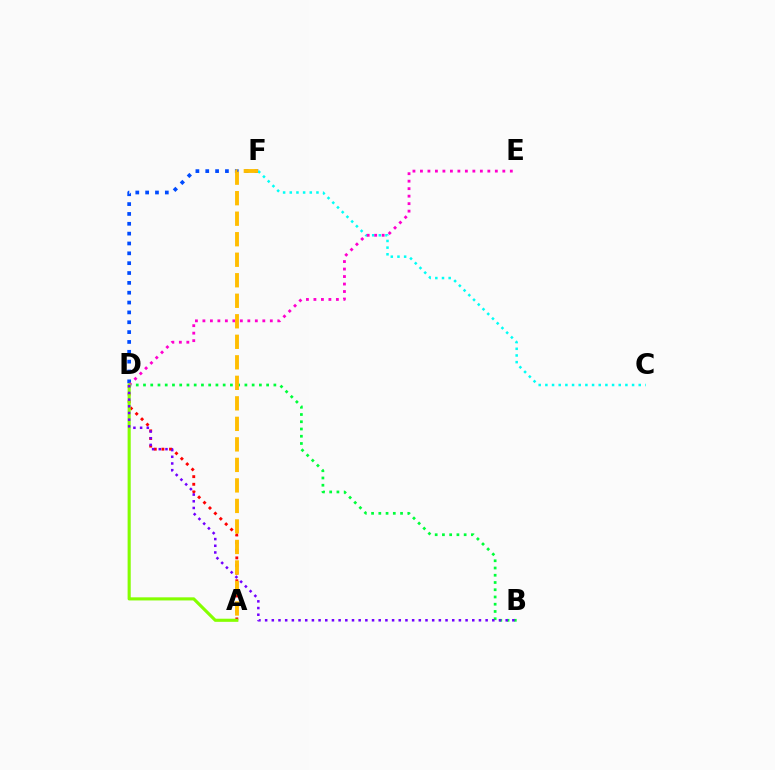{('D', 'F'): [{'color': '#004bff', 'line_style': 'dotted', 'thickness': 2.68}], ('B', 'D'): [{'color': '#00ff39', 'line_style': 'dotted', 'thickness': 1.97}, {'color': '#7200ff', 'line_style': 'dotted', 'thickness': 1.82}], ('C', 'F'): [{'color': '#00fff6', 'line_style': 'dotted', 'thickness': 1.81}], ('A', 'D'): [{'color': '#ff0000', 'line_style': 'dotted', 'thickness': 2.07}, {'color': '#84ff00', 'line_style': 'solid', 'thickness': 2.24}], ('D', 'E'): [{'color': '#ff00cf', 'line_style': 'dotted', 'thickness': 2.03}], ('A', 'F'): [{'color': '#ffbd00', 'line_style': 'dashed', 'thickness': 2.79}]}